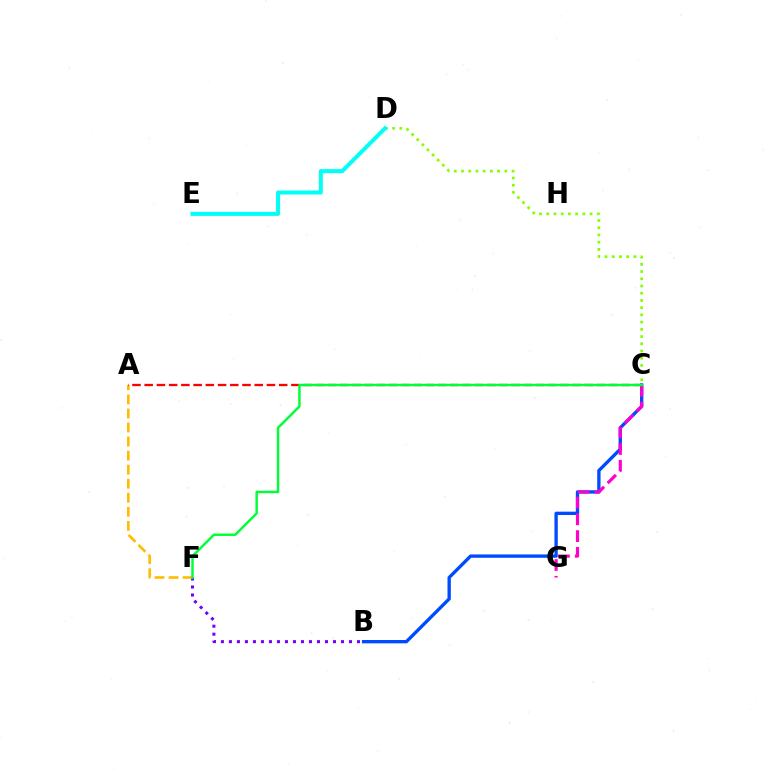{('C', 'D'): [{'color': '#84ff00', 'line_style': 'dotted', 'thickness': 1.96}], ('B', 'C'): [{'color': '#004bff', 'line_style': 'solid', 'thickness': 2.4}], ('C', 'G'): [{'color': '#ff00cf', 'line_style': 'dashed', 'thickness': 2.28}], ('B', 'F'): [{'color': '#7200ff', 'line_style': 'dotted', 'thickness': 2.17}], ('D', 'E'): [{'color': '#00fff6', 'line_style': 'solid', 'thickness': 2.89}], ('A', 'F'): [{'color': '#ffbd00', 'line_style': 'dashed', 'thickness': 1.91}], ('A', 'C'): [{'color': '#ff0000', 'line_style': 'dashed', 'thickness': 1.66}], ('C', 'F'): [{'color': '#00ff39', 'line_style': 'solid', 'thickness': 1.77}]}